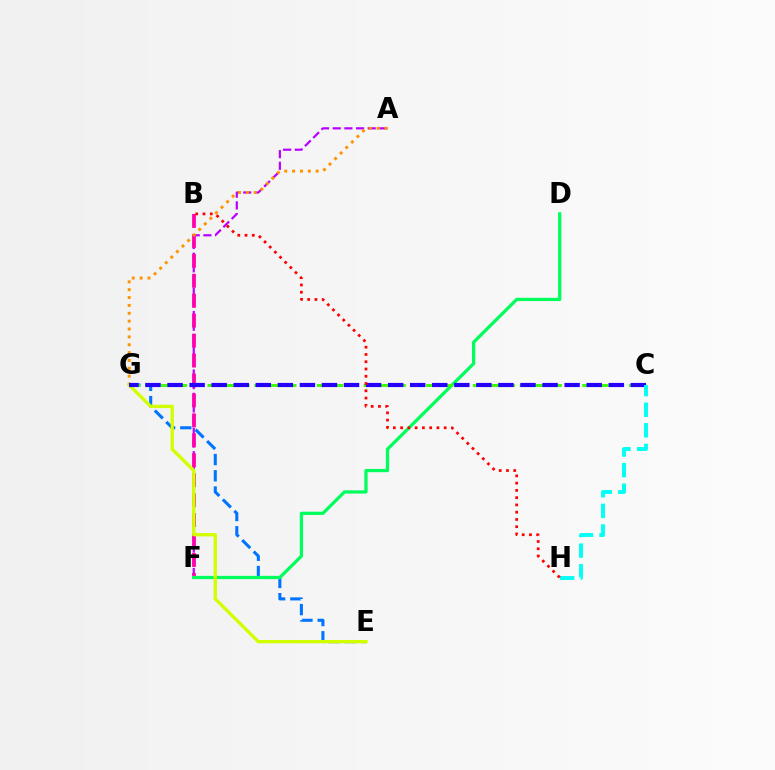{('A', 'F'): [{'color': '#b900ff', 'line_style': 'dashed', 'thickness': 1.59}], ('E', 'G'): [{'color': '#0074ff', 'line_style': 'dashed', 'thickness': 2.21}, {'color': '#d1ff00', 'line_style': 'solid', 'thickness': 2.4}], ('B', 'F'): [{'color': '#ff00ac', 'line_style': 'dashed', 'thickness': 2.71}], ('D', 'F'): [{'color': '#00ff5c', 'line_style': 'solid', 'thickness': 2.34}], ('C', 'G'): [{'color': '#3dff00', 'line_style': 'dashed', 'thickness': 2.12}, {'color': '#2500ff', 'line_style': 'dashed', 'thickness': 3.0}], ('A', 'G'): [{'color': '#ff9400', 'line_style': 'dotted', 'thickness': 2.14}], ('C', 'H'): [{'color': '#00fff6', 'line_style': 'dashed', 'thickness': 2.8}], ('B', 'H'): [{'color': '#ff0000', 'line_style': 'dotted', 'thickness': 1.97}]}